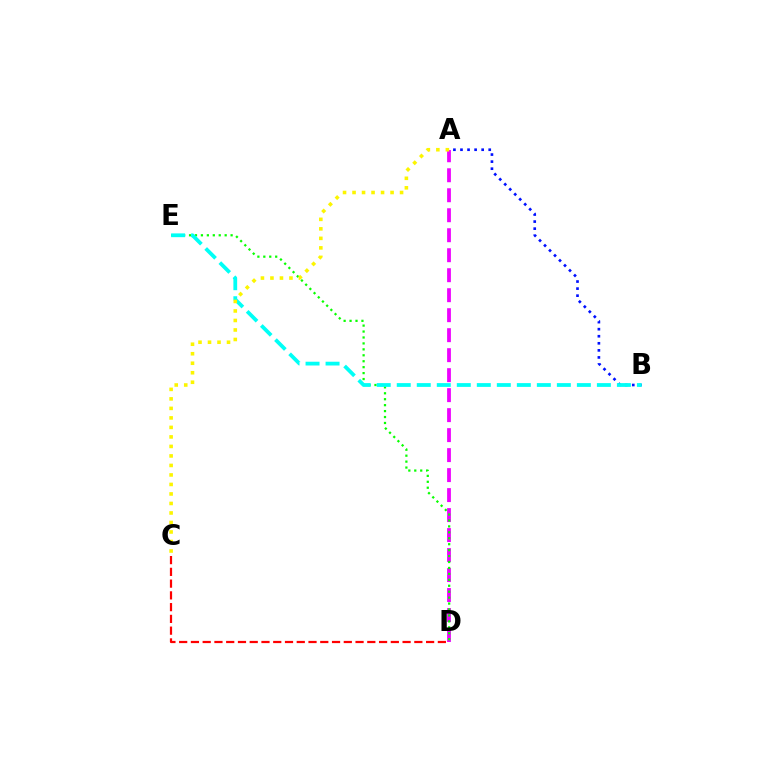{('A', 'D'): [{'color': '#ee00ff', 'line_style': 'dashed', 'thickness': 2.72}], ('A', 'B'): [{'color': '#0010ff', 'line_style': 'dotted', 'thickness': 1.92}], ('D', 'E'): [{'color': '#08ff00', 'line_style': 'dotted', 'thickness': 1.61}], ('B', 'E'): [{'color': '#00fff6', 'line_style': 'dashed', 'thickness': 2.72}], ('C', 'D'): [{'color': '#ff0000', 'line_style': 'dashed', 'thickness': 1.6}], ('A', 'C'): [{'color': '#fcf500', 'line_style': 'dotted', 'thickness': 2.58}]}